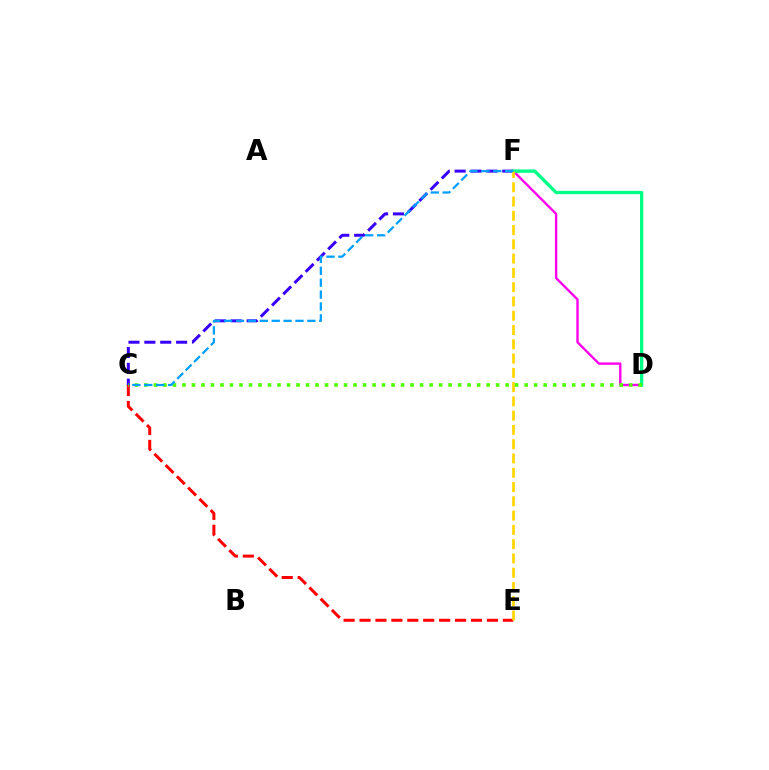{('C', 'E'): [{'color': '#ff0000', 'line_style': 'dashed', 'thickness': 2.16}], ('C', 'F'): [{'color': '#3700ff', 'line_style': 'dashed', 'thickness': 2.16}, {'color': '#009eff', 'line_style': 'dashed', 'thickness': 1.62}], ('D', 'F'): [{'color': '#ff00ed', 'line_style': 'solid', 'thickness': 1.71}, {'color': '#00ff86', 'line_style': 'solid', 'thickness': 2.39}], ('E', 'F'): [{'color': '#ffd500', 'line_style': 'dashed', 'thickness': 1.94}], ('C', 'D'): [{'color': '#4fff00', 'line_style': 'dotted', 'thickness': 2.58}]}